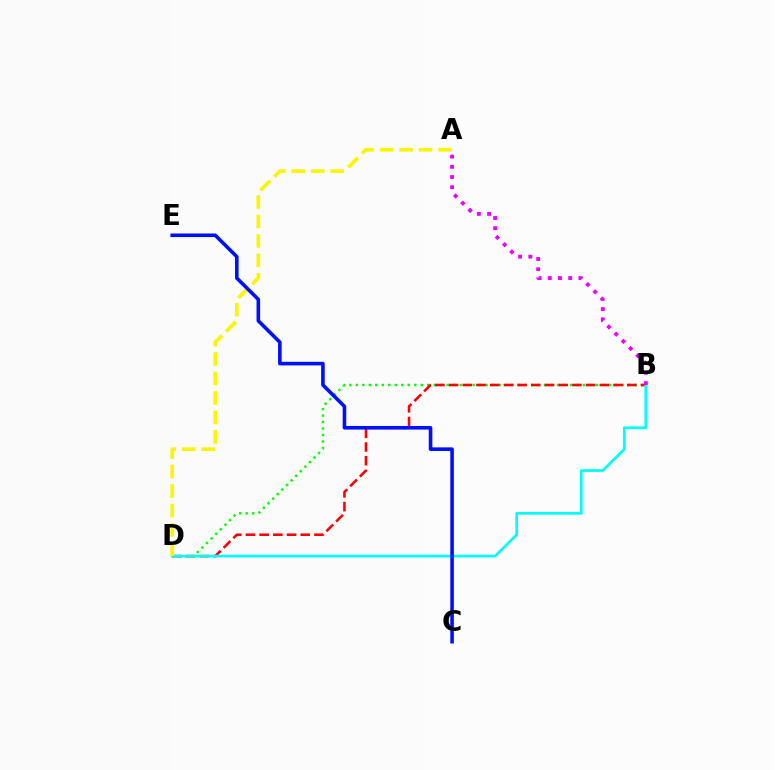{('B', 'D'): [{'color': '#08ff00', 'line_style': 'dotted', 'thickness': 1.76}, {'color': '#ff0000', 'line_style': 'dashed', 'thickness': 1.86}, {'color': '#00fff6', 'line_style': 'solid', 'thickness': 1.96}], ('A', 'B'): [{'color': '#ee00ff', 'line_style': 'dotted', 'thickness': 2.77}], ('A', 'D'): [{'color': '#fcf500', 'line_style': 'dashed', 'thickness': 2.64}], ('C', 'E'): [{'color': '#0010ff', 'line_style': 'solid', 'thickness': 2.59}]}